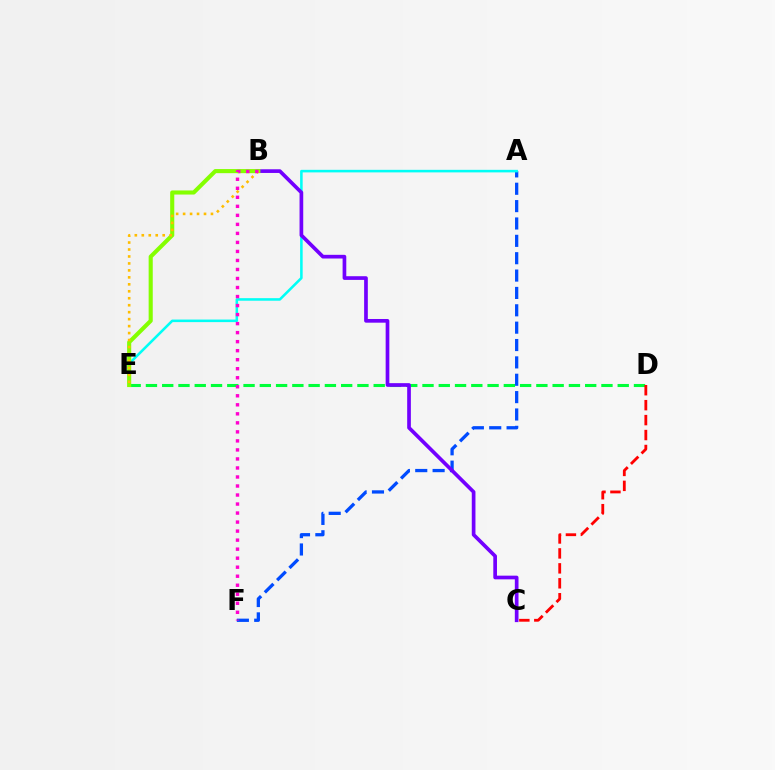{('A', 'F'): [{'color': '#004bff', 'line_style': 'dashed', 'thickness': 2.36}], ('A', 'E'): [{'color': '#00fff6', 'line_style': 'solid', 'thickness': 1.84}], ('D', 'E'): [{'color': '#00ff39', 'line_style': 'dashed', 'thickness': 2.21}], ('C', 'D'): [{'color': '#ff0000', 'line_style': 'dashed', 'thickness': 2.03}], ('B', 'C'): [{'color': '#7200ff', 'line_style': 'solid', 'thickness': 2.65}], ('B', 'E'): [{'color': '#84ff00', 'line_style': 'solid', 'thickness': 2.95}, {'color': '#ffbd00', 'line_style': 'dotted', 'thickness': 1.89}], ('B', 'F'): [{'color': '#ff00cf', 'line_style': 'dotted', 'thickness': 2.45}]}